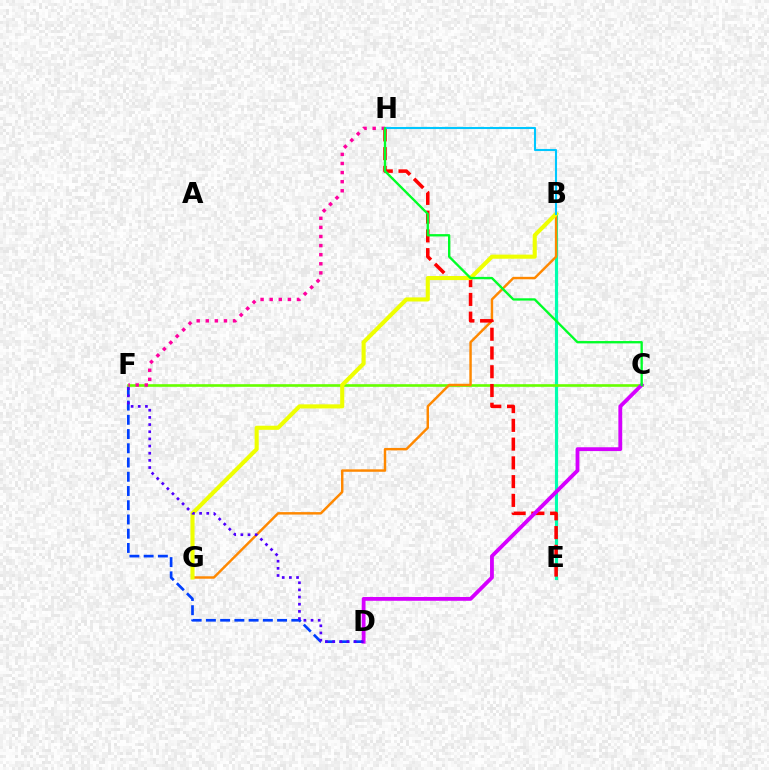{('D', 'F'): [{'color': '#003fff', 'line_style': 'dashed', 'thickness': 1.93}, {'color': '#4f00ff', 'line_style': 'dotted', 'thickness': 1.95}], ('B', 'E'): [{'color': '#00ffaf', 'line_style': 'solid', 'thickness': 2.26}], ('C', 'F'): [{'color': '#66ff00', 'line_style': 'solid', 'thickness': 1.9}], ('B', 'G'): [{'color': '#ff8800', 'line_style': 'solid', 'thickness': 1.76}, {'color': '#eeff00', 'line_style': 'solid', 'thickness': 2.95}], ('E', 'H'): [{'color': '#ff0000', 'line_style': 'dashed', 'thickness': 2.55}], ('B', 'H'): [{'color': '#00c7ff', 'line_style': 'solid', 'thickness': 1.5}], ('F', 'H'): [{'color': '#ff00a0', 'line_style': 'dotted', 'thickness': 2.47}], ('C', 'D'): [{'color': '#d600ff', 'line_style': 'solid', 'thickness': 2.75}], ('C', 'H'): [{'color': '#00ff27', 'line_style': 'solid', 'thickness': 1.68}]}